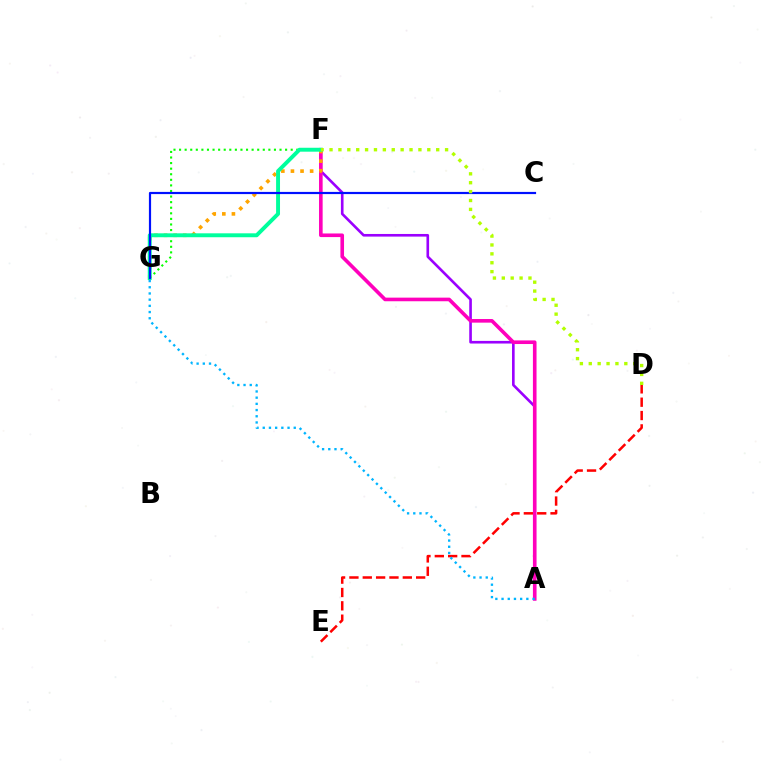{('A', 'F'): [{'color': '#9b00ff', 'line_style': 'solid', 'thickness': 1.89}, {'color': '#ff00bd', 'line_style': 'solid', 'thickness': 2.6}], ('F', 'G'): [{'color': '#08ff00', 'line_style': 'dotted', 'thickness': 1.52}, {'color': '#ffa500', 'line_style': 'dotted', 'thickness': 2.61}, {'color': '#00ff9d', 'line_style': 'solid', 'thickness': 2.82}], ('D', 'E'): [{'color': '#ff0000', 'line_style': 'dashed', 'thickness': 1.81}], ('C', 'G'): [{'color': '#0010ff', 'line_style': 'solid', 'thickness': 1.58}], ('D', 'F'): [{'color': '#b3ff00', 'line_style': 'dotted', 'thickness': 2.42}], ('A', 'G'): [{'color': '#00b5ff', 'line_style': 'dotted', 'thickness': 1.68}]}